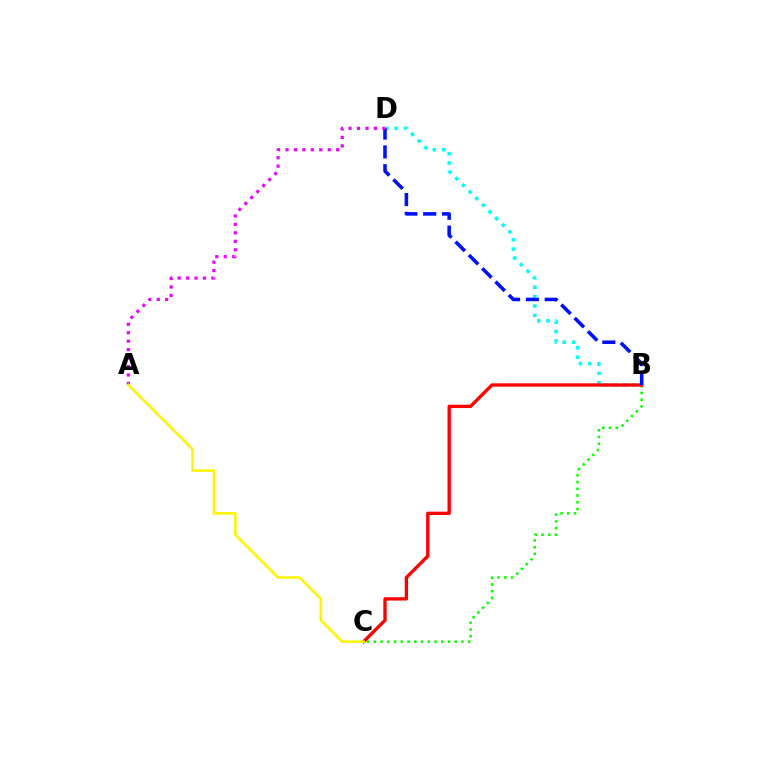{('B', 'D'): [{'color': '#00fff6', 'line_style': 'dotted', 'thickness': 2.55}, {'color': '#0010ff', 'line_style': 'dashed', 'thickness': 2.56}], ('B', 'C'): [{'color': '#08ff00', 'line_style': 'dotted', 'thickness': 1.83}, {'color': '#ff0000', 'line_style': 'solid', 'thickness': 2.4}], ('A', 'D'): [{'color': '#ee00ff', 'line_style': 'dotted', 'thickness': 2.29}], ('A', 'C'): [{'color': '#fcf500', 'line_style': 'solid', 'thickness': 1.85}]}